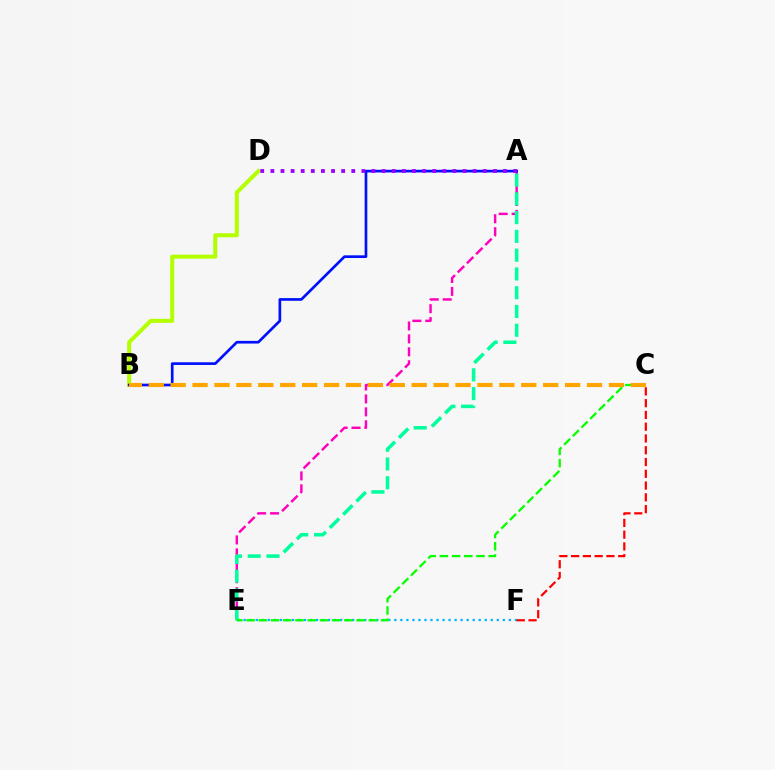{('E', 'F'): [{'color': '#00b5ff', 'line_style': 'dotted', 'thickness': 1.64}], ('A', 'E'): [{'color': '#ff00bd', 'line_style': 'dashed', 'thickness': 1.76}, {'color': '#00ff9d', 'line_style': 'dashed', 'thickness': 2.55}], ('B', 'D'): [{'color': '#b3ff00', 'line_style': 'solid', 'thickness': 2.89}], ('C', 'F'): [{'color': '#ff0000', 'line_style': 'dashed', 'thickness': 1.6}], ('A', 'B'): [{'color': '#0010ff', 'line_style': 'solid', 'thickness': 1.93}], ('A', 'D'): [{'color': '#9b00ff', 'line_style': 'dotted', 'thickness': 2.75}], ('C', 'E'): [{'color': '#08ff00', 'line_style': 'dashed', 'thickness': 1.66}], ('B', 'C'): [{'color': '#ffa500', 'line_style': 'dashed', 'thickness': 2.98}]}